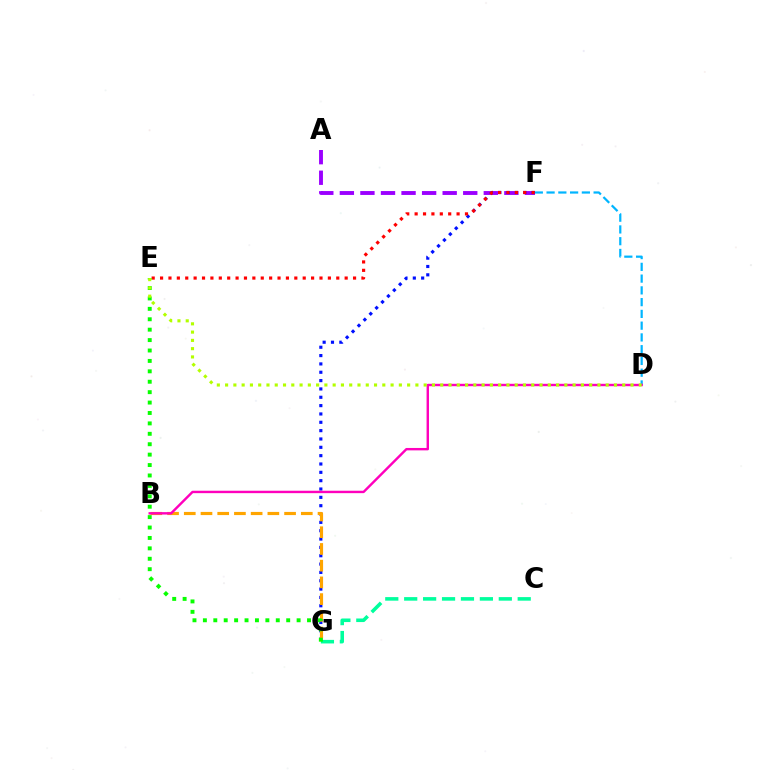{('D', 'F'): [{'color': '#00b5ff', 'line_style': 'dashed', 'thickness': 1.6}], ('C', 'G'): [{'color': '#00ff9d', 'line_style': 'dashed', 'thickness': 2.57}], ('A', 'F'): [{'color': '#9b00ff', 'line_style': 'dashed', 'thickness': 2.79}], ('F', 'G'): [{'color': '#0010ff', 'line_style': 'dotted', 'thickness': 2.27}], ('E', 'F'): [{'color': '#ff0000', 'line_style': 'dotted', 'thickness': 2.28}], ('B', 'G'): [{'color': '#ffa500', 'line_style': 'dashed', 'thickness': 2.27}], ('B', 'D'): [{'color': '#ff00bd', 'line_style': 'solid', 'thickness': 1.74}], ('E', 'G'): [{'color': '#08ff00', 'line_style': 'dotted', 'thickness': 2.83}], ('D', 'E'): [{'color': '#b3ff00', 'line_style': 'dotted', 'thickness': 2.25}]}